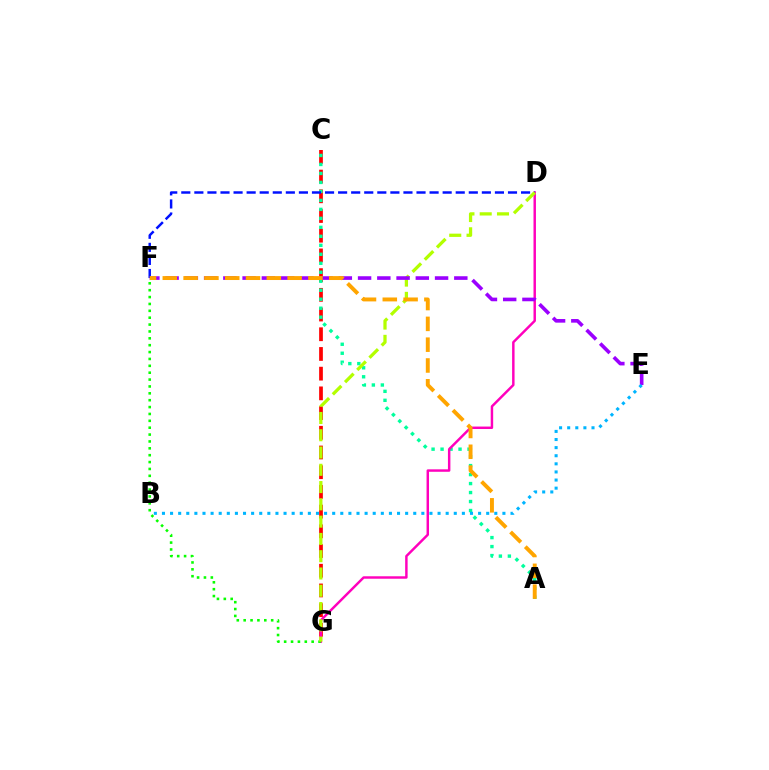{('C', 'G'): [{'color': '#ff0000', 'line_style': 'dashed', 'thickness': 2.68}], ('A', 'C'): [{'color': '#00ff9d', 'line_style': 'dotted', 'thickness': 2.44}], ('D', 'G'): [{'color': '#ff00bd', 'line_style': 'solid', 'thickness': 1.77}, {'color': '#b3ff00', 'line_style': 'dashed', 'thickness': 2.35}], ('F', 'G'): [{'color': '#08ff00', 'line_style': 'dotted', 'thickness': 1.87}], ('D', 'F'): [{'color': '#0010ff', 'line_style': 'dashed', 'thickness': 1.78}], ('E', 'F'): [{'color': '#9b00ff', 'line_style': 'dashed', 'thickness': 2.61}], ('A', 'F'): [{'color': '#ffa500', 'line_style': 'dashed', 'thickness': 2.83}], ('B', 'E'): [{'color': '#00b5ff', 'line_style': 'dotted', 'thickness': 2.2}]}